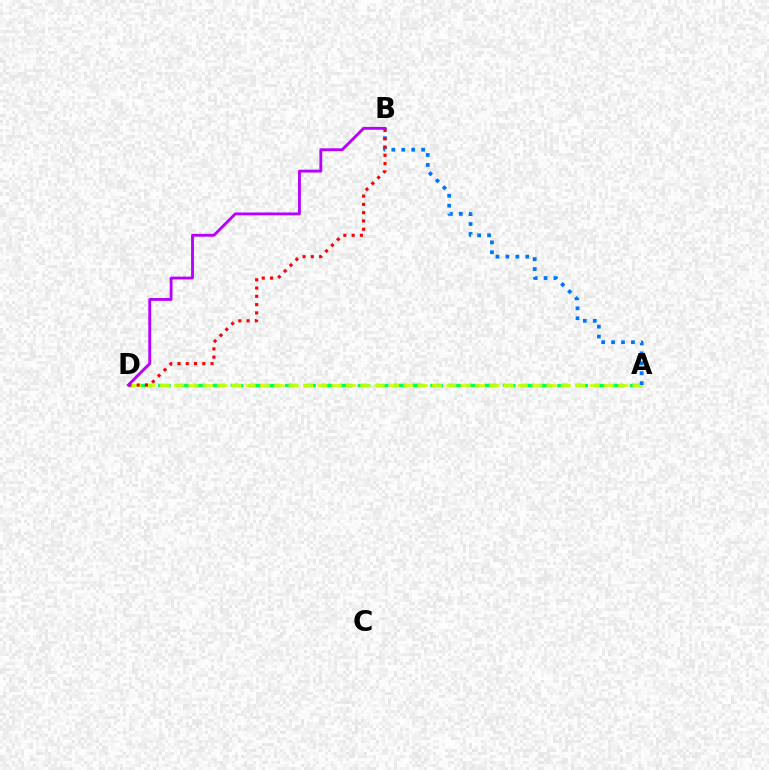{('A', 'D'): [{'color': '#00ff5c', 'line_style': 'dashed', 'thickness': 2.47}, {'color': '#d1ff00', 'line_style': 'dashed', 'thickness': 1.95}], ('A', 'B'): [{'color': '#0074ff', 'line_style': 'dotted', 'thickness': 2.7}], ('B', 'D'): [{'color': '#ff0000', 'line_style': 'dotted', 'thickness': 2.25}, {'color': '#b900ff', 'line_style': 'solid', 'thickness': 2.05}]}